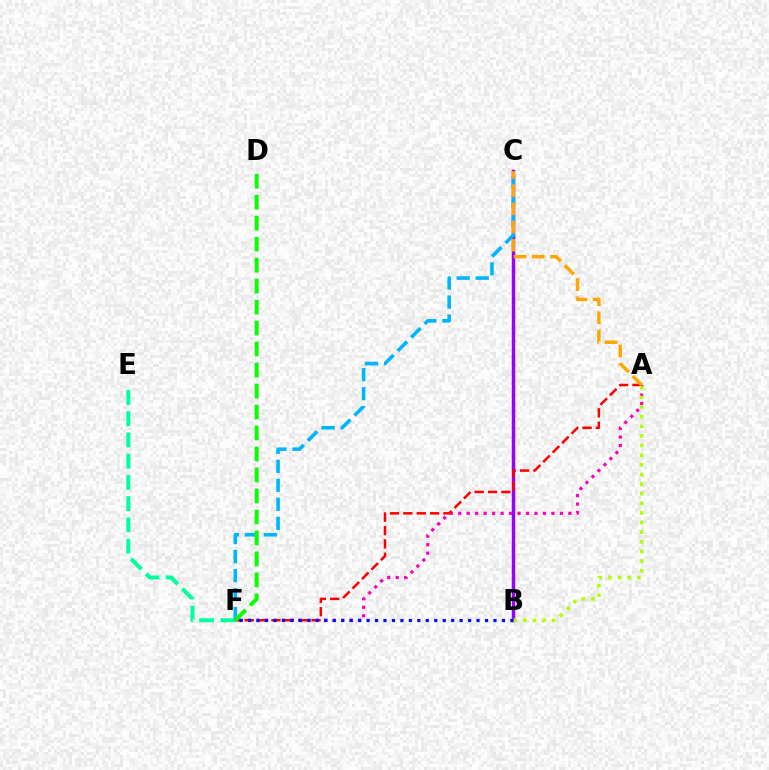{('A', 'F'): [{'color': '#ff00bd', 'line_style': 'dotted', 'thickness': 2.3}, {'color': '#ff0000', 'line_style': 'dashed', 'thickness': 1.82}], ('B', 'C'): [{'color': '#9b00ff', 'line_style': 'solid', 'thickness': 2.49}], ('A', 'B'): [{'color': '#b3ff00', 'line_style': 'dotted', 'thickness': 2.61}], ('E', 'F'): [{'color': '#00ff9d', 'line_style': 'dashed', 'thickness': 2.88}], ('C', 'F'): [{'color': '#00b5ff', 'line_style': 'dashed', 'thickness': 2.58}], ('A', 'C'): [{'color': '#ffa500', 'line_style': 'dashed', 'thickness': 2.47}], ('D', 'F'): [{'color': '#08ff00', 'line_style': 'dashed', 'thickness': 2.85}], ('B', 'F'): [{'color': '#0010ff', 'line_style': 'dotted', 'thickness': 2.3}]}